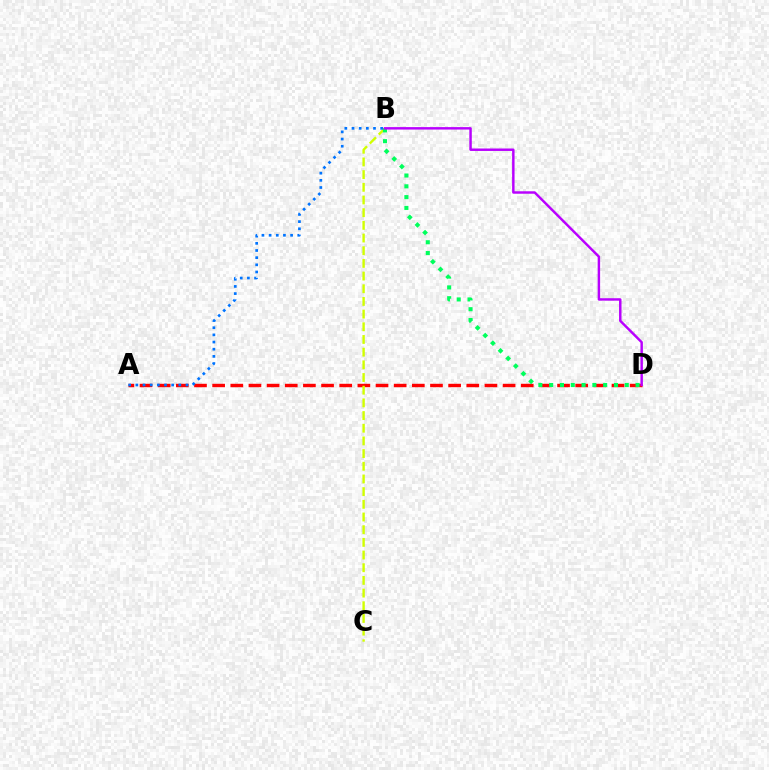{('A', 'D'): [{'color': '#ff0000', 'line_style': 'dashed', 'thickness': 2.47}], ('B', 'C'): [{'color': '#d1ff00', 'line_style': 'dashed', 'thickness': 1.72}], ('A', 'B'): [{'color': '#0074ff', 'line_style': 'dotted', 'thickness': 1.95}], ('B', 'D'): [{'color': '#00ff5c', 'line_style': 'dotted', 'thickness': 2.93}, {'color': '#b900ff', 'line_style': 'solid', 'thickness': 1.76}]}